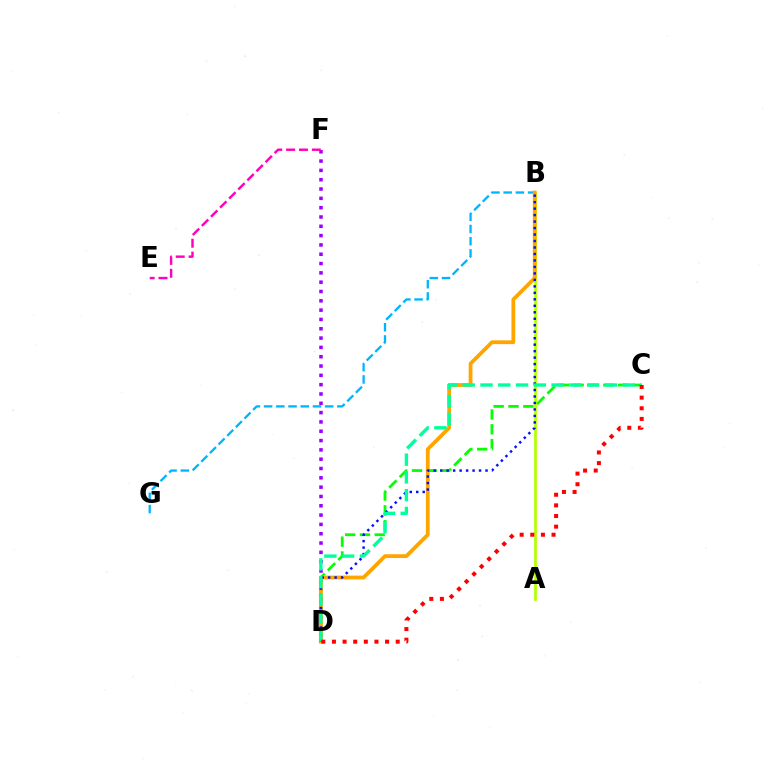{('A', 'B'): [{'color': '#b3ff00', 'line_style': 'solid', 'thickness': 1.98}], ('D', 'F'): [{'color': '#9b00ff', 'line_style': 'dotted', 'thickness': 2.53}], ('C', 'D'): [{'color': '#08ff00', 'line_style': 'dashed', 'thickness': 2.01}, {'color': '#00ff9d', 'line_style': 'dashed', 'thickness': 2.41}, {'color': '#ff0000', 'line_style': 'dotted', 'thickness': 2.89}], ('B', 'G'): [{'color': '#00b5ff', 'line_style': 'dashed', 'thickness': 1.66}], ('B', 'D'): [{'color': '#ffa500', 'line_style': 'solid', 'thickness': 2.73}, {'color': '#0010ff', 'line_style': 'dotted', 'thickness': 1.76}], ('E', 'F'): [{'color': '#ff00bd', 'line_style': 'dashed', 'thickness': 1.75}]}